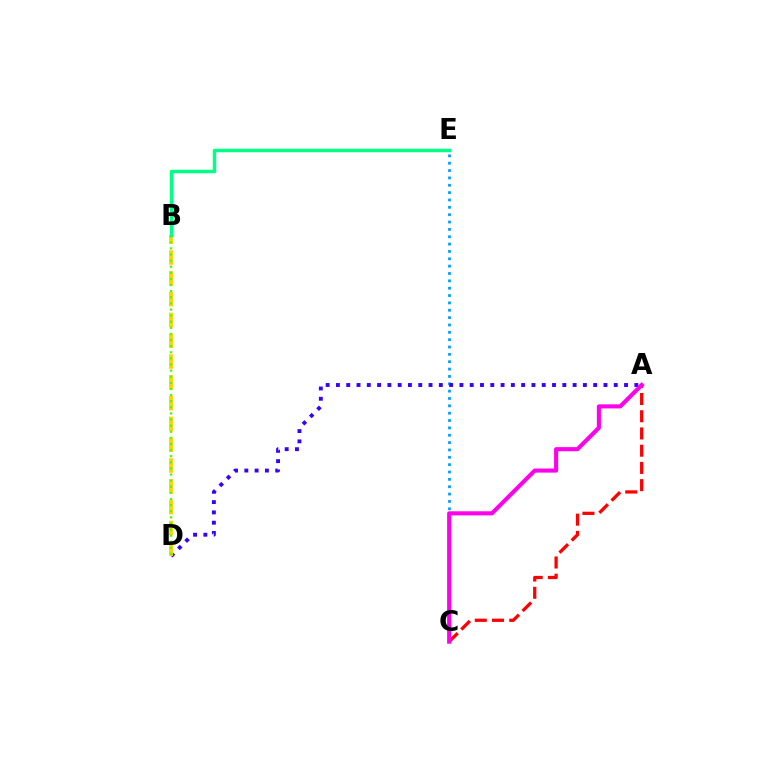{('A', 'C'): [{'color': '#ff0000', 'line_style': 'dashed', 'thickness': 2.34}, {'color': '#ff00ed', 'line_style': 'solid', 'thickness': 2.94}], ('C', 'E'): [{'color': '#009eff', 'line_style': 'dotted', 'thickness': 2.0}], ('A', 'D'): [{'color': '#3700ff', 'line_style': 'dotted', 'thickness': 2.8}], ('B', 'D'): [{'color': '#ffd500', 'line_style': 'dashed', 'thickness': 2.83}, {'color': '#4fff00', 'line_style': 'dotted', 'thickness': 1.66}], ('B', 'E'): [{'color': '#00ff86', 'line_style': 'solid', 'thickness': 2.5}]}